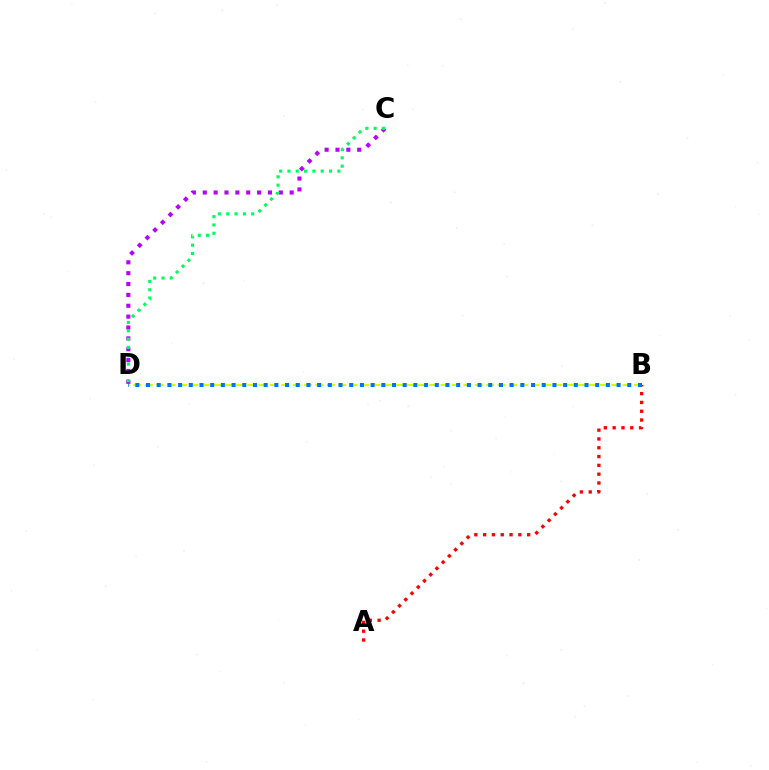{('A', 'B'): [{'color': '#ff0000', 'line_style': 'dotted', 'thickness': 2.39}], ('B', 'D'): [{'color': '#d1ff00', 'line_style': 'dashed', 'thickness': 1.55}, {'color': '#0074ff', 'line_style': 'dotted', 'thickness': 2.91}], ('C', 'D'): [{'color': '#b900ff', 'line_style': 'dotted', 'thickness': 2.95}, {'color': '#00ff5c', 'line_style': 'dotted', 'thickness': 2.26}]}